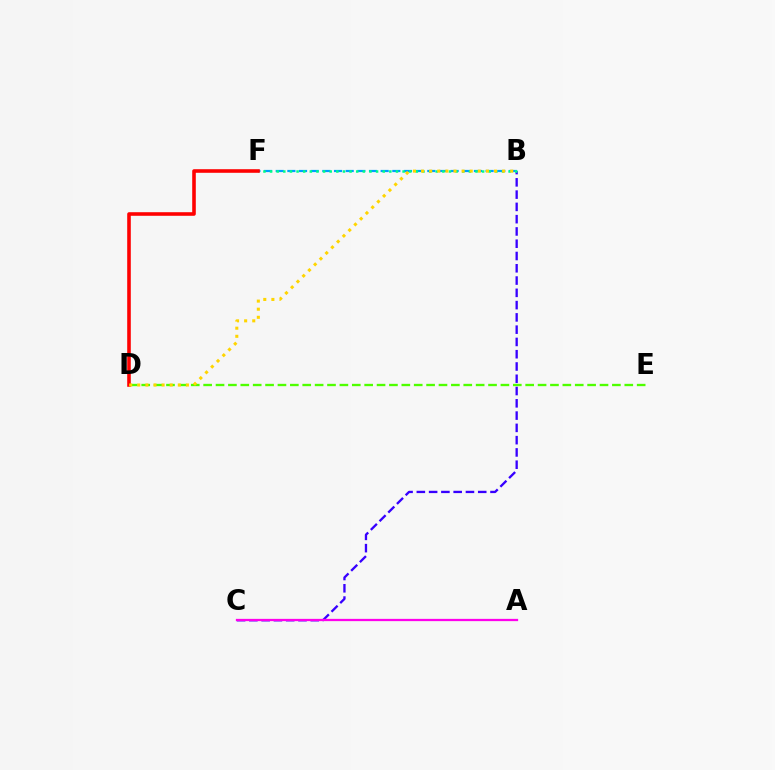{('D', 'E'): [{'color': '#4fff00', 'line_style': 'dashed', 'thickness': 1.68}], ('B', 'F'): [{'color': '#009eff', 'line_style': 'dashed', 'thickness': 1.58}, {'color': '#00ff86', 'line_style': 'dotted', 'thickness': 1.8}], ('B', 'C'): [{'color': '#3700ff', 'line_style': 'dashed', 'thickness': 1.67}], ('A', 'C'): [{'color': '#ff00ed', 'line_style': 'solid', 'thickness': 1.64}], ('D', 'F'): [{'color': '#ff0000', 'line_style': 'solid', 'thickness': 2.58}], ('B', 'D'): [{'color': '#ffd500', 'line_style': 'dotted', 'thickness': 2.2}]}